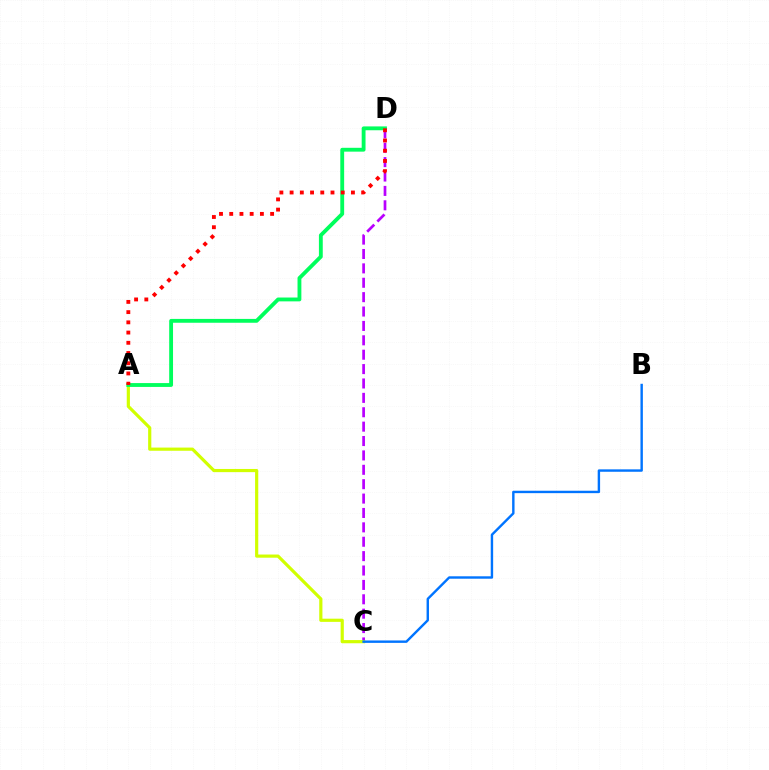{('C', 'D'): [{'color': '#b900ff', 'line_style': 'dashed', 'thickness': 1.95}], ('A', 'C'): [{'color': '#d1ff00', 'line_style': 'solid', 'thickness': 2.29}], ('B', 'C'): [{'color': '#0074ff', 'line_style': 'solid', 'thickness': 1.74}], ('A', 'D'): [{'color': '#00ff5c', 'line_style': 'solid', 'thickness': 2.77}, {'color': '#ff0000', 'line_style': 'dotted', 'thickness': 2.78}]}